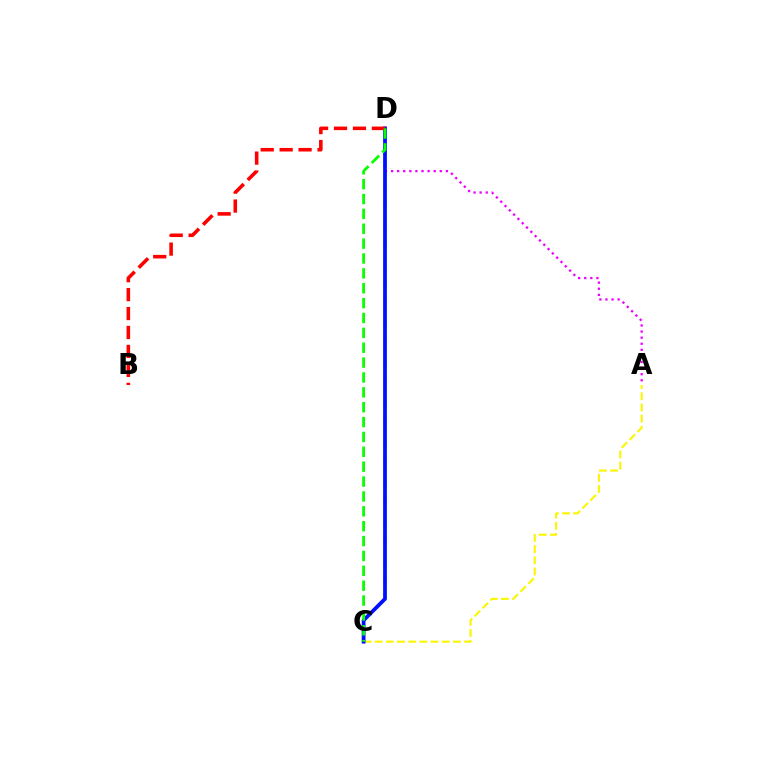{('A', 'D'): [{'color': '#ee00ff', 'line_style': 'dotted', 'thickness': 1.65}], ('A', 'C'): [{'color': '#fcf500', 'line_style': 'dashed', 'thickness': 1.52}], ('C', 'D'): [{'color': '#00fff6', 'line_style': 'dashed', 'thickness': 1.82}, {'color': '#0010ff', 'line_style': 'solid', 'thickness': 2.71}, {'color': '#08ff00', 'line_style': 'dashed', 'thickness': 2.02}], ('B', 'D'): [{'color': '#ff0000', 'line_style': 'dashed', 'thickness': 2.57}]}